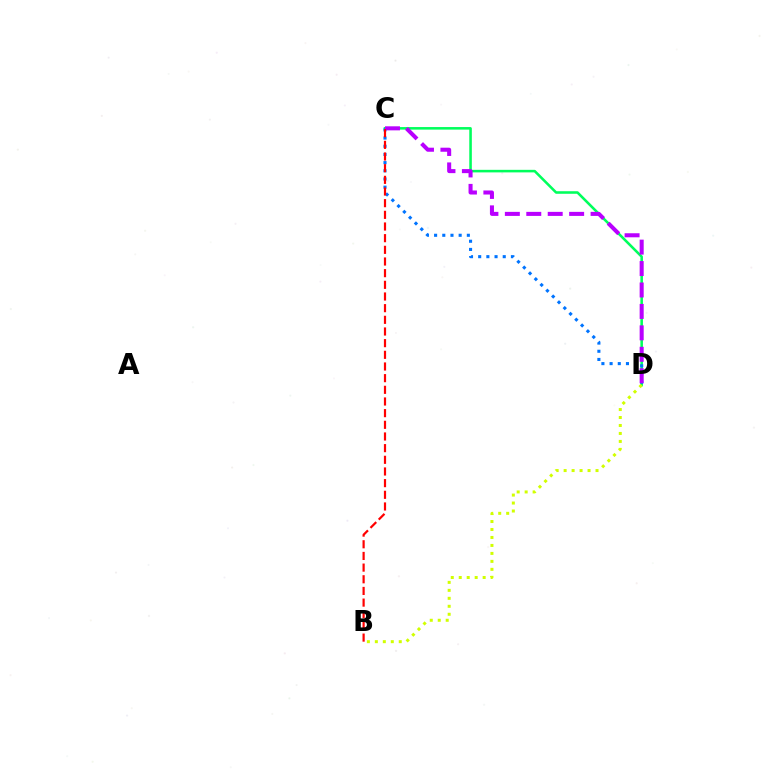{('C', 'D'): [{'color': '#00ff5c', 'line_style': 'solid', 'thickness': 1.84}, {'color': '#0074ff', 'line_style': 'dotted', 'thickness': 2.22}, {'color': '#b900ff', 'line_style': 'dashed', 'thickness': 2.91}], ('B', 'C'): [{'color': '#ff0000', 'line_style': 'dashed', 'thickness': 1.58}], ('B', 'D'): [{'color': '#d1ff00', 'line_style': 'dotted', 'thickness': 2.17}]}